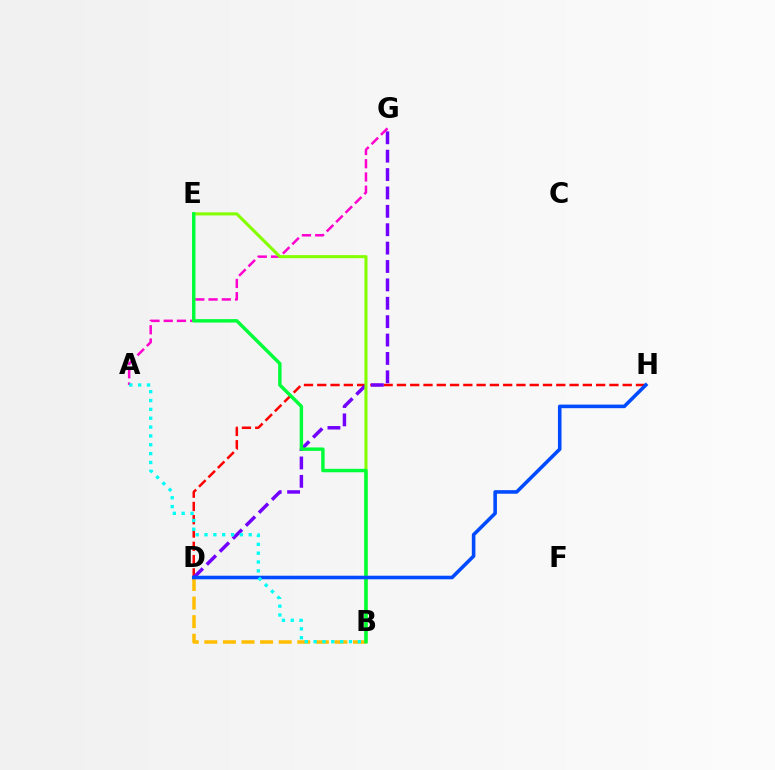{('D', 'H'): [{'color': '#ff0000', 'line_style': 'dashed', 'thickness': 1.8}, {'color': '#004bff', 'line_style': 'solid', 'thickness': 2.58}], ('D', 'G'): [{'color': '#7200ff', 'line_style': 'dashed', 'thickness': 2.5}], ('A', 'G'): [{'color': '#ff00cf', 'line_style': 'dashed', 'thickness': 1.8}], ('B', 'D'): [{'color': '#ffbd00', 'line_style': 'dashed', 'thickness': 2.52}], ('B', 'E'): [{'color': '#84ff00', 'line_style': 'solid', 'thickness': 2.21}, {'color': '#00ff39', 'line_style': 'solid', 'thickness': 2.47}], ('A', 'B'): [{'color': '#00fff6', 'line_style': 'dotted', 'thickness': 2.4}]}